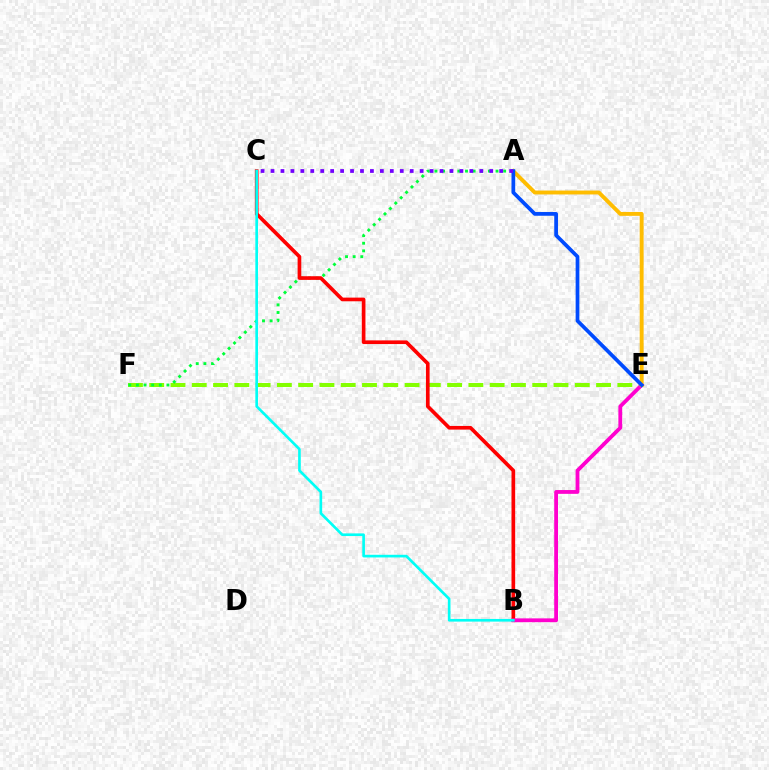{('E', 'F'): [{'color': '#84ff00', 'line_style': 'dashed', 'thickness': 2.89}], ('A', 'F'): [{'color': '#00ff39', 'line_style': 'dotted', 'thickness': 2.07}], ('B', 'C'): [{'color': '#ff0000', 'line_style': 'solid', 'thickness': 2.64}, {'color': '#00fff6', 'line_style': 'solid', 'thickness': 1.91}], ('B', 'E'): [{'color': '#ff00cf', 'line_style': 'solid', 'thickness': 2.74}], ('A', 'E'): [{'color': '#ffbd00', 'line_style': 'solid', 'thickness': 2.81}, {'color': '#004bff', 'line_style': 'solid', 'thickness': 2.68}], ('A', 'C'): [{'color': '#7200ff', 'line_style': 'dotted', 'thickness': 2.7}]}